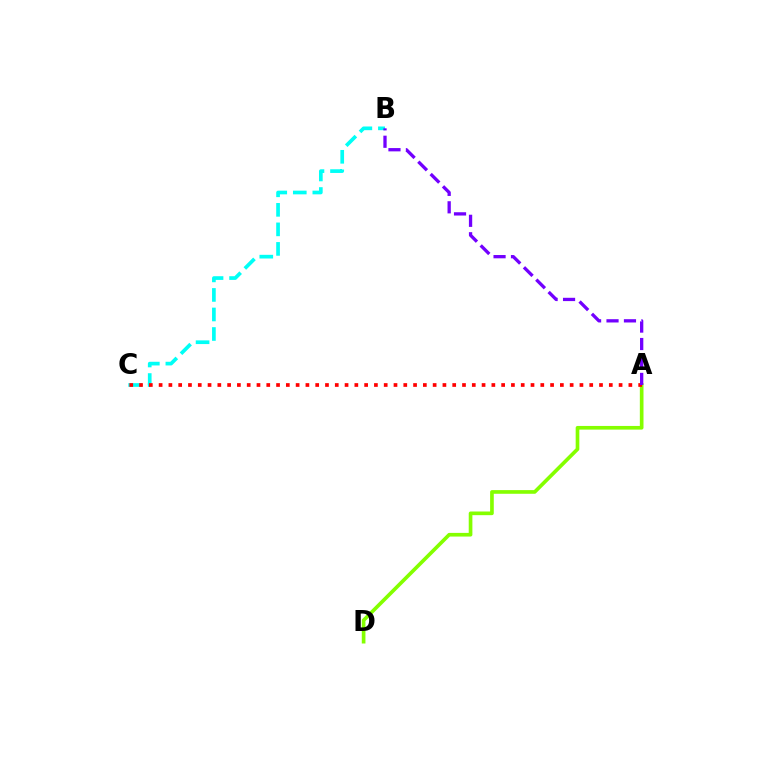{('A', 'D'): [{'color': '#84ff00', 'line_style': 'solid', 'thickness': 2.64}], ('B', 'C'): [{'color': '#00fff6', 'line_style': 'dashed', 'thickness': 2.65}], ('A', 'C'): [{'color': '#ff0000', 'line_style': 'dotted', 'thickness': 2.66}], ('A', 'B'): [{'color': '#7200ff', 'line_style': 'dashed', 'thickness': 2.37}]}